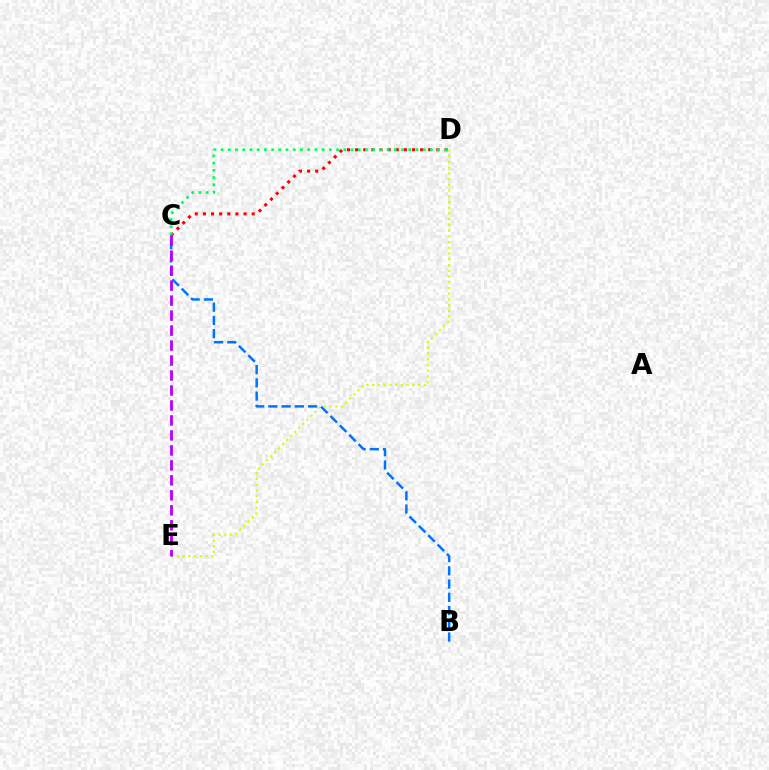{('C', 'D'): [{'color': '#ff0000', 'line_style': 'dotted', 'thickness': 2.21}, {'color': '#00ff5c', 'line_style': 'dotted', 'thickness': 1.96}], ('D', 'E'): [{'color': '#d1ff00', 'line_style': 'dotted', 'thickness': 1.56}], ('B', 'C'): [{'color': '#0074ff', 'line_style': 'dashed', 'thickness': 1.8}], ('C', 'E'): [{'color': '#b900ff', 'line_style': 'dashed', 'thickness': 2.03}]}